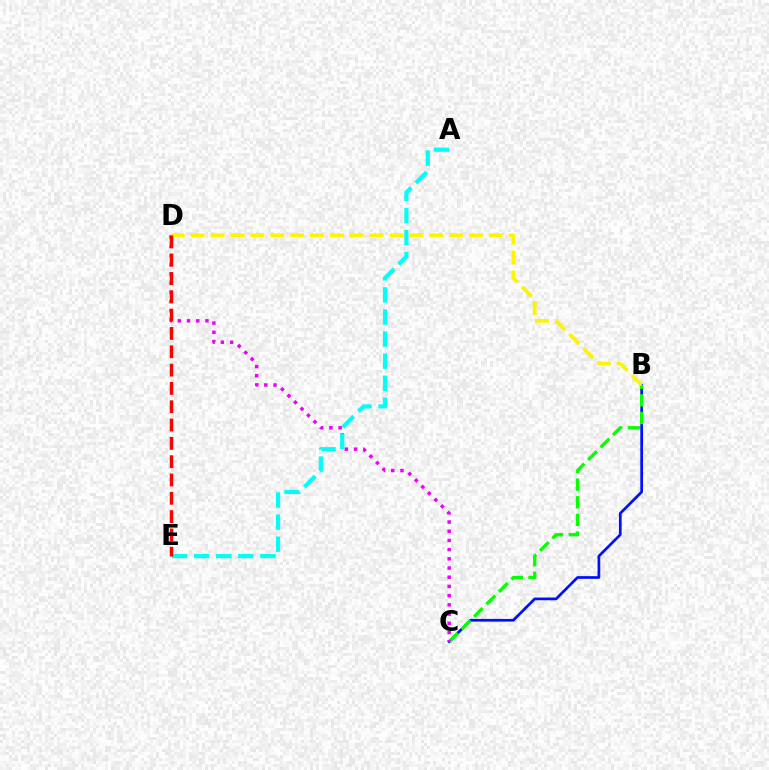{('B', 'C'): [{'color': '#0010ff', 'line_style': 'solid', 'thickness': 1.96}, {'color': '#08ff00', 'line_style': 'dashed', 'thickness': 2.39}], ('C', 'D'): [{'color': '#ee00ff', 'line_style': 'dotted', 'thickness': 2.5}], ('B', 'D'): [{'color': '#fcf500', 'line_style': 'dashed', 'thickness': 2.7}], ('A', 'E'): [{'color': '#00fff6', 'line_style': 'dashed', 'thickness': 3.0}], ('D', 'E'): [{'color': '#ff0000', 'line_style': 'dashed', 'thickness': 2.49}]}